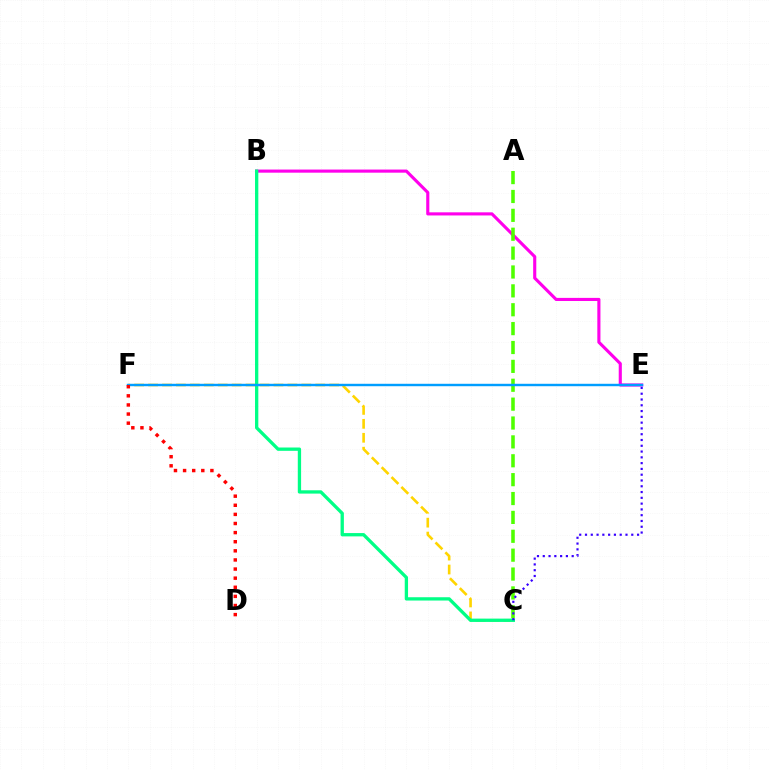{('B', 'E'): [{'color': '#ff00ed', 'line_style': 'solid', 'thickness': 2.25}], ('C', 'F'): [{'color': '#ffd500', 'line_style': 'dashed', 'thickness': 1.89}], ('B', 'C'): [{'color': '#00ff86', 'line_style': 'solid', 'thickness': 2.38}], ('A', 'C'): [{'color': '#4fff00', 'line_style': 'dashed', 'thickness': 2.56}], ('C', 'E'): [{'color': '#3700ff', 'line_style': 'dotted', 'thickness': 1.57}], ('E', 'F'): [{'color': '#009eff', 'line_style': 'solid', 'thickness': 1.75}], ('D', 'F'): [{'color': '#ff0000', 'line_style': 'dotted', 'thickness': 2.48}]}